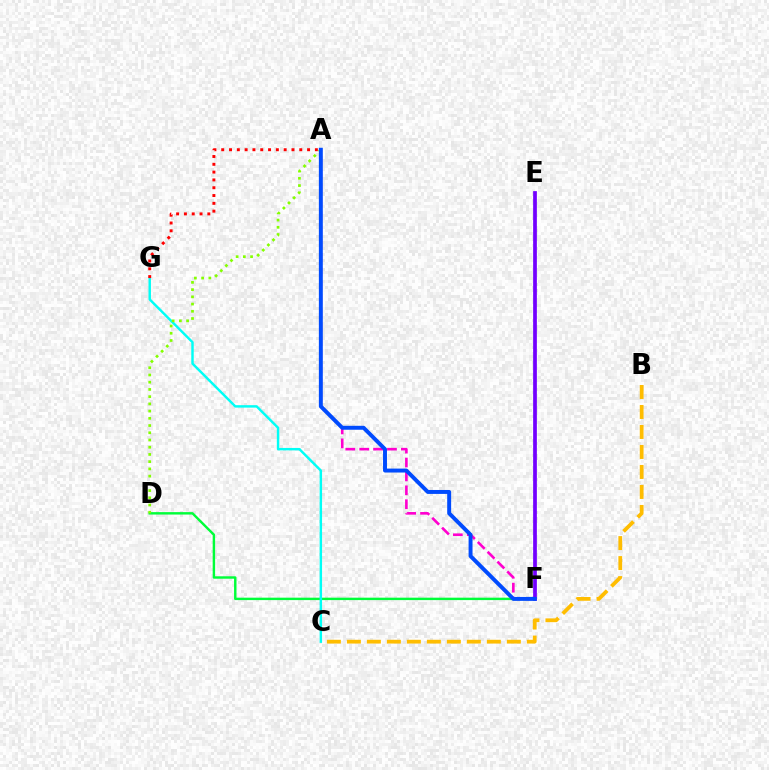{('A', 'F'): [{'color': '#ff00cf', 'line_style': 'dashed', 'thickness': 1.89}, {'color': '#004bff', 'line_style': 'solid', 'thickness': 2.84}], ('E', 'F'): [{'color': '#7200ff', 'line_style': 'solid', 'thickness': 2.68}], ('D', 'F'): [{'color': '#00ff39', 'line_style': 'solid', 'thickness': 1.75}], ('C', 'G'): [{'color': '#00fff6', 'line_style': 'solid', 'thickness': 1.76}], ('A', 'D'): [{'color': '#84ff00', 'line_style': 'dotted', 'thickness': 1.96}], ('B', 'C'): [{'color': '#ffbd00', 'line_style': 'dashed', 'thickness': 2.72}], ('A', 'G'): [{'color': '#ff0000', 'line_style': 'dotted', 'thickness': 2.12}]}